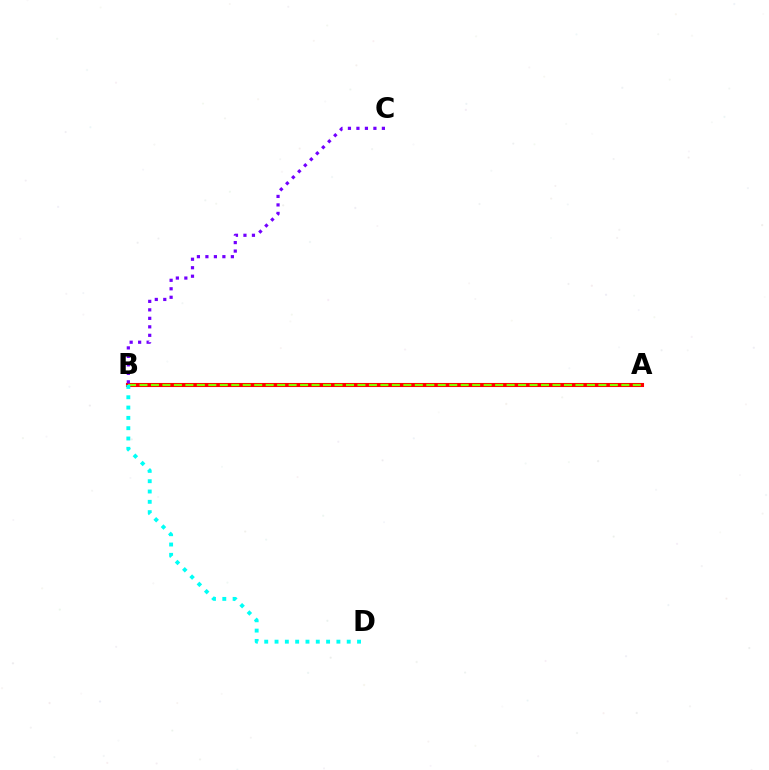{('A', 'B'): [{'color': '#ff0000', 'line_style': 'solid', 'thickness': 2.94}, {'color': '#84ff00', 'line_style': 'dashed', 'thickness': 1.56}], ('B', 'C'): [{'color': '#7200ff', 'line_style': 'dotted', 'thickness': 2.31}], ('B', 'D'): [{'color': '#00fff6', 'line_style': 'dotted', 'thickness': 2.8}]}